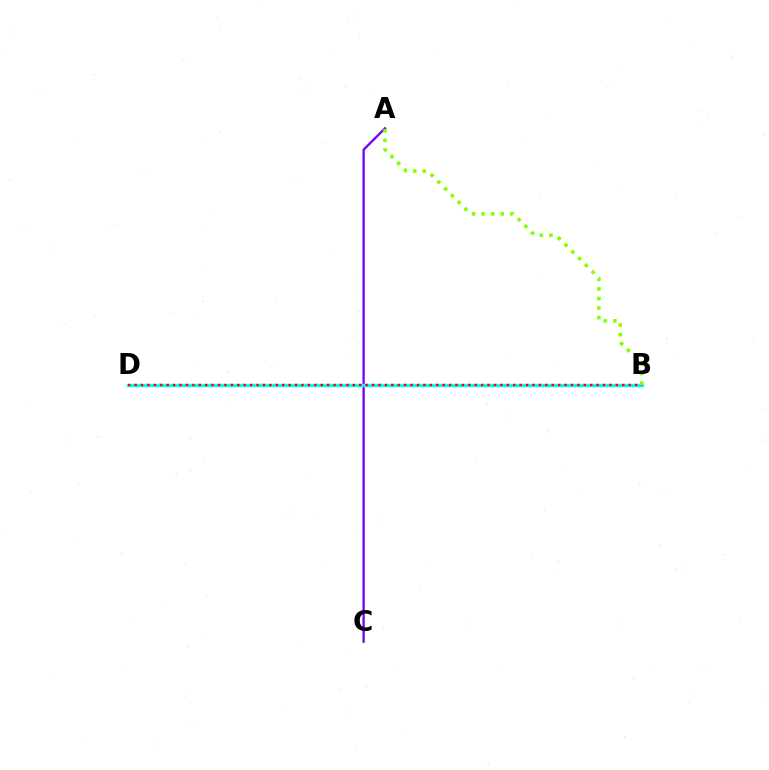{('A', 'C'): [{'color': '#7200ff', 'line_style': 'solid', 'thickness': 1.67}], ('B', 'D'): [{'color': '#00fff6', 'line_style': 'solid', 'thickness': 2.43}, {'color': '#ff0000', 'line_style': 'dotted', 'thickness': 1.74}], ('A', 'B'): [{'color': '#84ff00', 'line_style': 'dotted', 'thickness': 2.6}]}